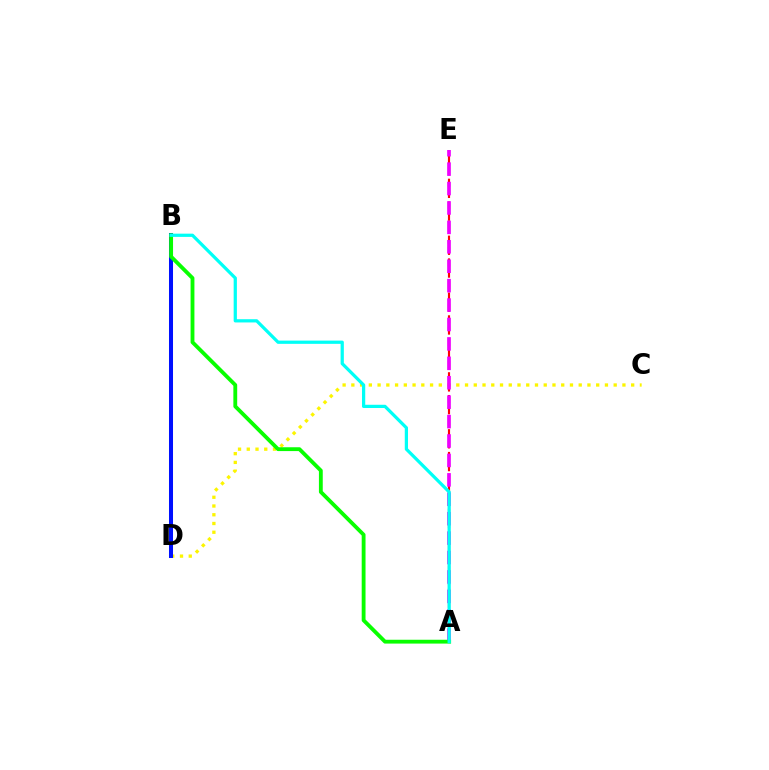{('C', 'D'): [{'color': '#fcf500', 'line_style': 'dotted', 'thickness': 2.38}], ('A', 'E'): [{'color': '#ff0000', 'line_style': 'dashed', 'thickness': 1.55}, {'color': '#ee00ff', 'line_style': 'dashed', 'thickness': 2.64}], ('B', 'D'): [{'color': '#0010ff', 'line_style': 'solid', 'thickness': 2.9}], ('A', 'B'): [{'color': '#08ff00', 'line_style': 'solid', 'thickness': 2.76}, {'color': '#00fff6', 'line_style': 'solid', 'thickness': 2.33}]}